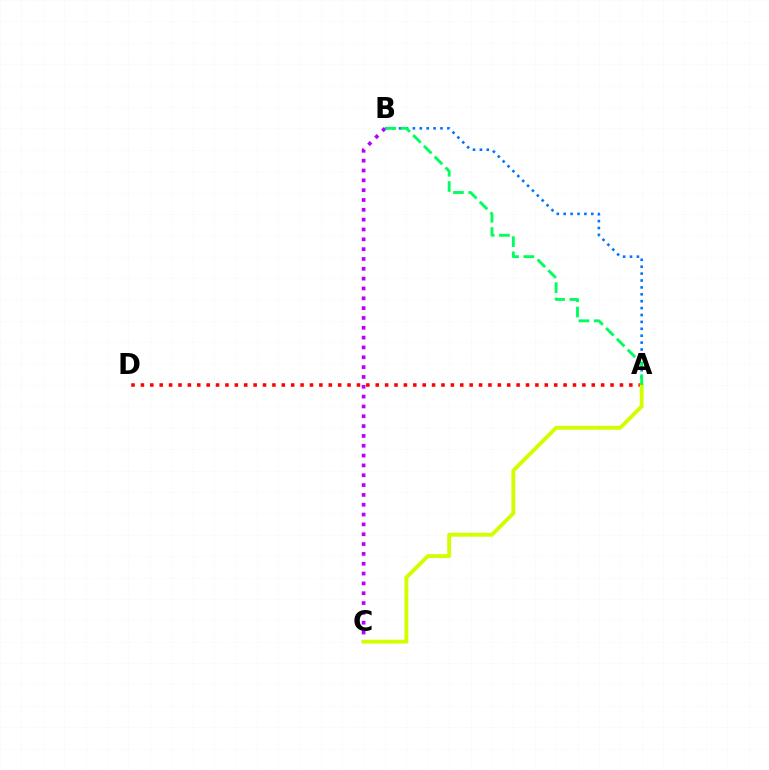{('A', 'D'): [{'color': '#ff0000', 'line_style': 'dotted', 'thickness': 2.55}], ('B', 'C'): [{'color': '#b900ff', 'line_style': 'dotted', 'thickness': 2.67}], ('A', 'B'): [{'color': '#0074ff', 'line_style': 'dotted', 'thickness': 1.87}, {'color': '#00ff5c', 'line_style': 'dashed', 'thickness': 2.07}], ('A', 'C'): [{'color': '#d1ff00', 'line_style': 'solid', 'thickness': 2.8}]}